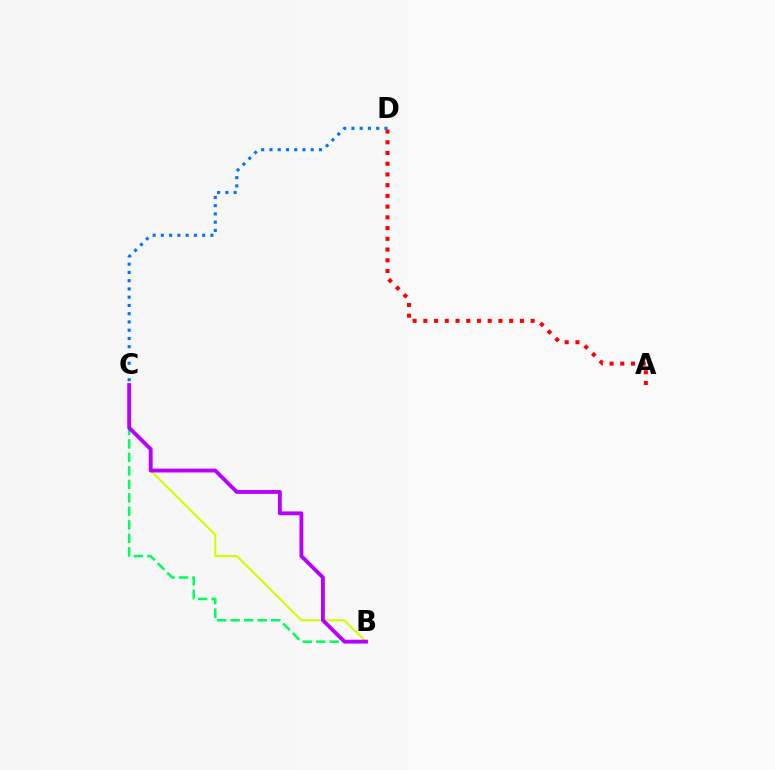{('B', 'C'): [{'color': '#d1ff00', 'line_style': 'solid', 'thickness': 1.53}, {'color': '#00ff5c', 'line_style': 'dashed', 'thickness': 1.83}, {'color': '#b900ff', 'line_style': 'solid', 'thickness': 2.77}], ('A', 'D'): [{'color': '#ff0000', 'line_style': 'dotted', 'thickness': 2.92}], ('C', 'D'): [{'color': '#0074ff', 'line_style': 'dotted', 'thickness': 2.24}]}